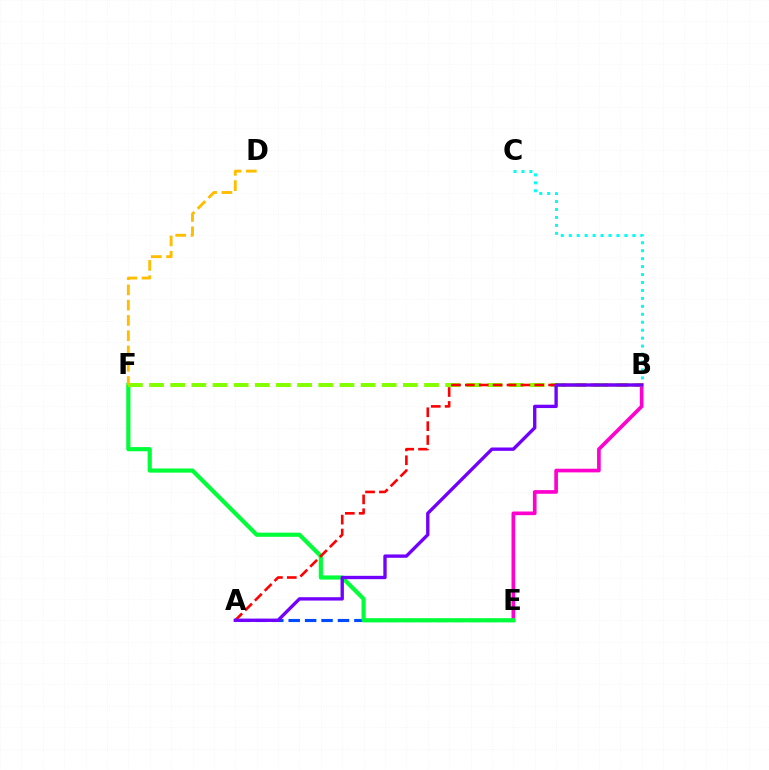{('B', 'E'): [{'color': '#ff00cf', 'line_style': 'solid', 'thickness': 2.63}], ('B', 'C'): [{'color': '#00fff6', 'line_style': 'dotted', 'thickness': 2.16}], ('A', 'E'): [{'color': '#004bff', 'line_style': 'dashed', 'thickness': 2.23}], ('E', 'F'): [{'color': '#00ff39', 'line_style': 'solid', 'thickness': 3.0}], ('B', 'F'): [{'color': '#84ff00', 'line_style': 'dashed', 'thickness': 2.87}], ('A', 'B'): [{'color': '#ff0000', 'line_style': 'dashed', 'thickness': 1.88}, {'color': '#7200ff', 'line_style': 'solid', 'thickness': 2.41}], ('D', 'F'): [{'color': '#ffbd00', 'line_style': 'dashed', 'thickness': 2.08}]}